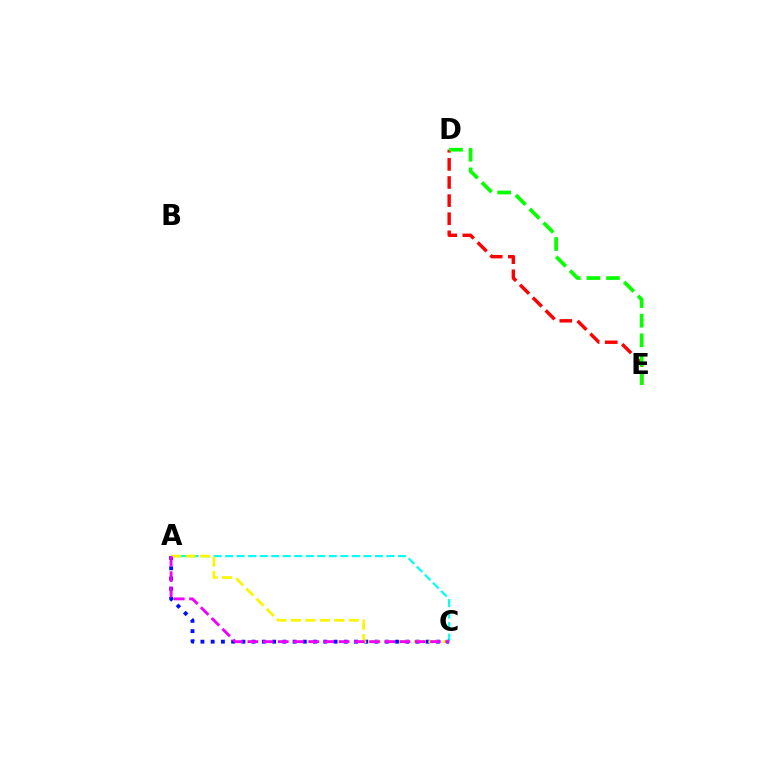{('A', 'C'): [{'color': '#00fff6', 'line_style': 'dashed', 'thickness': 1.57}, {'color': '#0010ff', 'line_style': 'dotted', 'thickness': 2.78}, {'color': '#fcf500', 'line_style': 'dashed', 'thickness': 1.96}, {'color': '#ee00ff', 'line_style': 'dashed', 'thickness': 2.07}], ('D', 'E'): [{'color': '#ff0000', 'line_style': 'dashed', 'thickness': 2.46}, {'color': '#08ff00', 'line_style': 'dashed', 'thickness': 2.66}]}